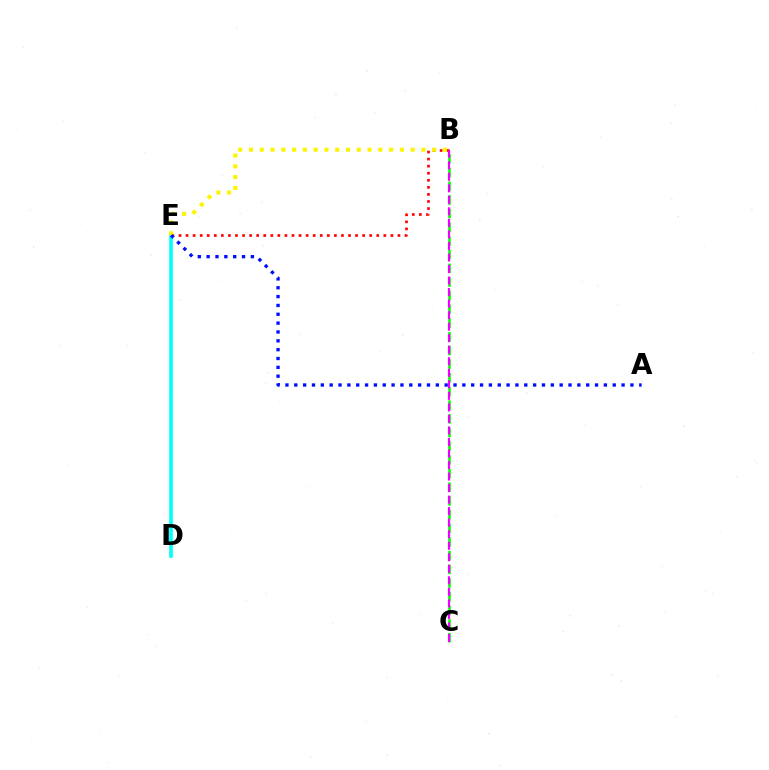{('D', 'E'): [{'color': '#00fff6', 'line_style': 'solid', 'thickness': 2.61}], ('B', 'E'): [{'color': '#ff0000', 'line_style': 'dotted', 'thickness': 1.92}, {'color': '#fcf500', 'line_style': 'dotted', 'thickness': 2.93}], ('B', 'C'): [{'color': '#08ff00', 'line_style': 'dashed', 'thickness': 1.86}, {'color': '#ee00ff', 'line_style': 'dashed', 'thickness': 1.57}], ('A', 'E'): [{'color': '#0010ff', 'line_style': 'dotted', 'thickness': 2.4}]}